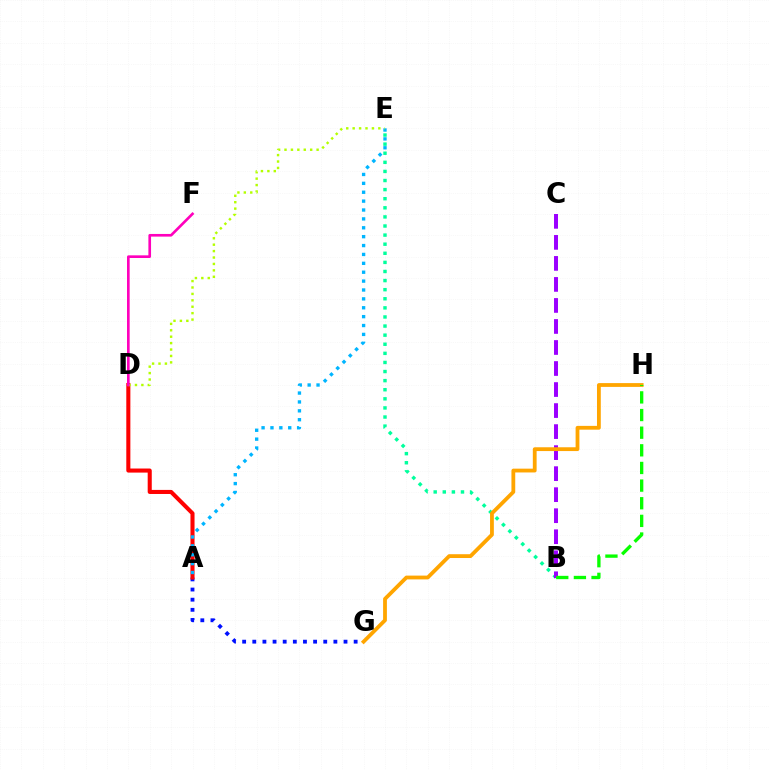{('B', 'E'): [{'color': '#00ff9d', 'line_style': 'dotted', 'thickness': 2.47}], ('A', 'G'): [{'color': '#0010ff', 'line_style': 'dotted', 'thickness': 2.75}], ('A', 'D'): [{'color': '#ff0000', 'line_style': 'solid', 'thickness': 2.93}], ('B', 'C'): [{'color': '#9b00ff', 'line_style': 'dashed', 'thickness': 2.86}], ('A', 'E'): [{'color': '#00b5ff', 'line_style': 'dotted', 'thickness': 2.41}], ('G', 'H'): [{'color': '#ffa500', 'line_style': 'solid', 'thickness': 2.74}], ('D', 'E'): [{'color': '#b3ff00', 'line_style': 'dotted', 'thickness': 1.74}], ('B', 'H'): [{'color': '#08ff00', 'line_style': 'dashed', 'thickness': 2.4}], ('D', 'F'): [{'color': '#ff00bd', 'line_style': 'solid', 'thickness': 1.91}]}